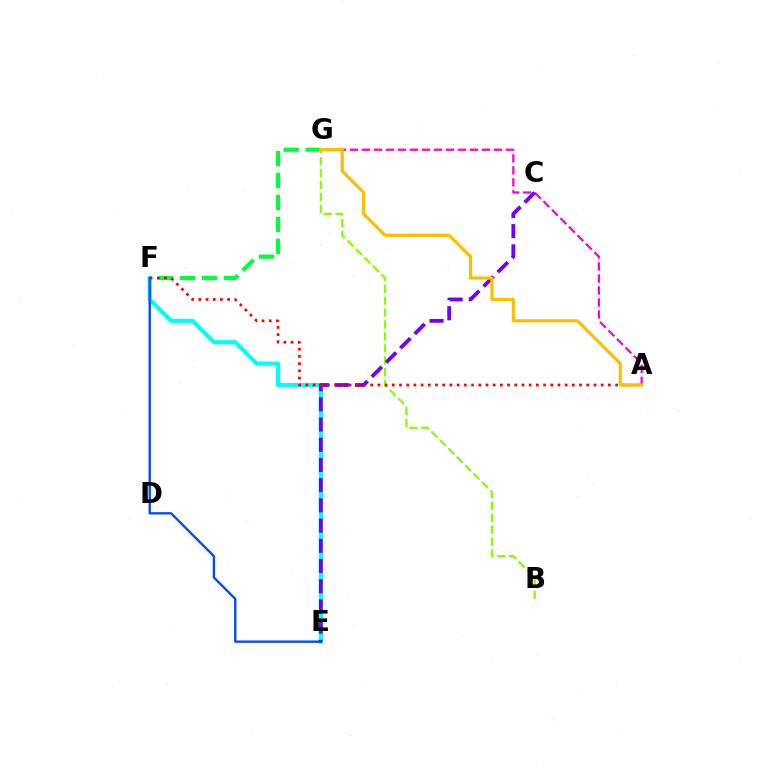{('F', 'G'): [{'color': '#00ff39', 'line_style': 'dashed', 'thickness': 2.98}], ('B', 'G'): [{'color': '#84ff00', 'line_style': 'dashed', 'thickness': 1.62}], ('E', 'F'): [{'color': '#00fff6', 'line_style': 'solid', 'thickness': 2.99}, {'color': '#004bff', 'line_style': 'solid', 'thickness': 1.7}], ('A', 'G'): [{'color': '#ff00cf', 'line_style': 'dashed', 'thickness': 1.63}, {'color': '#ffbd00', 'line_style': 'solid', 'thickness': 2.29}], ('C', 'E'): [{'color': '#7200ff', 'line_style': 'dashed', 'thickness': 2.75}], ('A', 'F'): [{'color': '#ff0000', 'line_style': 'dotted', 'thickness': 1.96}]}